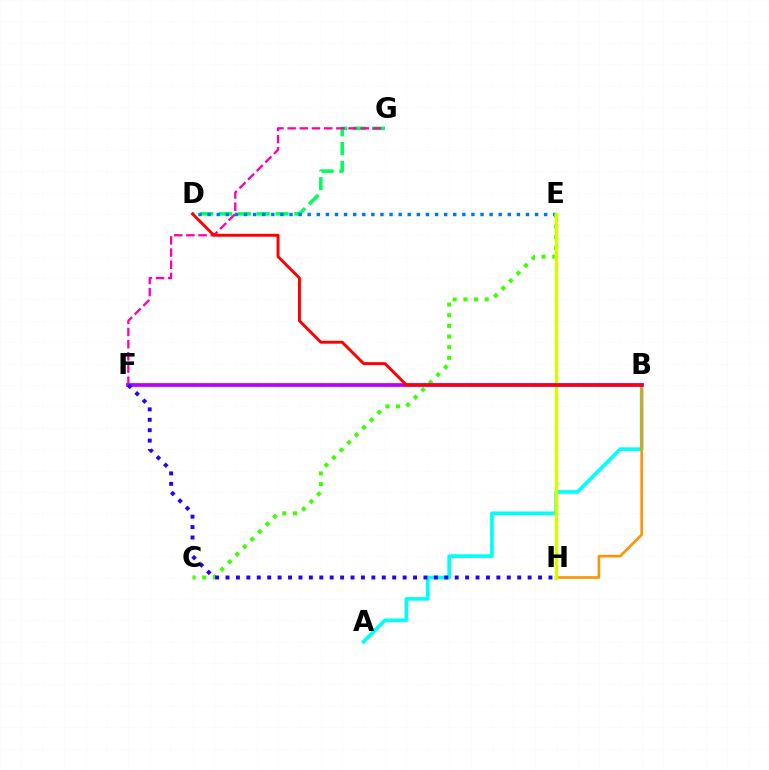{('A', 'B'): [{'color': '#00fff6', 'line_style': 'solid', 'thickness': 2.65}], ('D', 'G'): [{'color': '#00ff5c', 'line_style': 'dashed', 'thickness': 2.56}], ('B', 'H'): [{'color': '#ff9400', 'line_style': 'solid', 'thickness': 1.9}], ('D', 'E'): [{'color': '#0074ff', 'line_style': 'dotted', 'thickness': 2.47}], ('C', 'E'): [{'color': '#3dff00', 'line_style': 'dotted', 'thickness': 2.9}], ('F', 'G'): [{'color': '#ff00ac', 'line_style': 'dashed', 'thickness': 1.66}], ('E', 'H'): [{'color': '#d1ff00', 'line_style': 'solid', 'thickness': 2.5}], ('B', 'F'): [{'color': '#b900ff', 'line_style': 'solid', 'thickness': 2.68}], ('F', 'H'): [{'color': '#2500ff', 'line_style': 'dotted', 'thickness': 2.83}], ('B', 'D'): [{'color': '#ff0000', 'line_style': 'solid', 'thickness': 2.1}]}